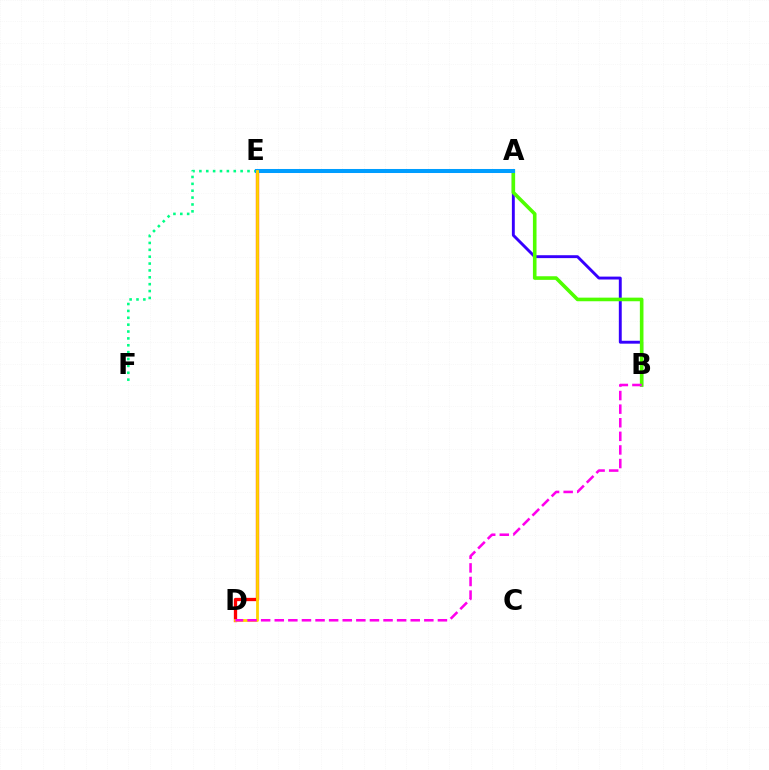{('E', 'F'): [{'color': '#00ff86', 'line_style': 'dotted', 'thickness': 1.87}], ('A', 'B'): [{'color': '#3700ff', 'line_style': 'solid', 'thickness': 2.09}, {'color': '#4fff00', 'line_style': 'solid', 'thickness': 2.6}], ('D', 'E'): [{'color': '#ff0000', 'line_style': 'solid', 'thickness': 2.37}, {'color': '#ffd500', 'line_style': 'solid', 'thickness': 2.02}], ('A', 'E'): [{'color': '#009eff', 'line_style': 'solid', 'thickness': 2.89}], ('B', 'D'): [{'color': '#ff00ed', 'line_style': 'dashed', 'thickness': 1.85}]}